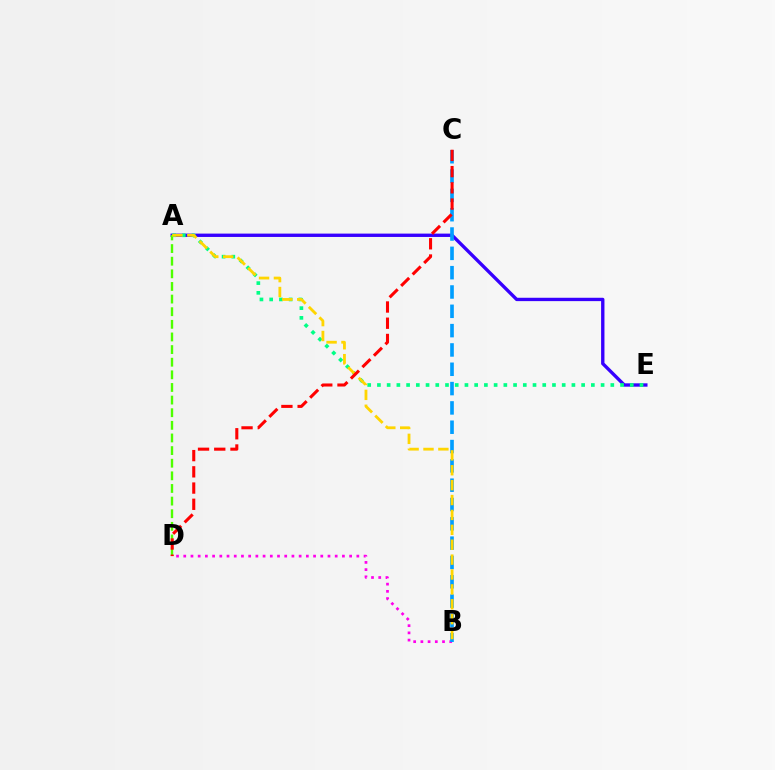{('A', 'E'): [{'color': '#3700ff', 'line_style': 'solid', 'thickness': 2.42}, {'color': '#00ff86', 'line_style': 'dotted', 'thickness': 2.64}], ('B', 'D'): [{'color': '#ff00ed', 'line_style': 'dotted', 'thickness': 1.96}], ('A', 'D'): [{'color': '#4fff00', 'line_style': 'dashed', 'thickness': 1.72}], ('B', 'C'): [{'color': '#009eff', 'line_style': 'dashed', 'thickness': 2.62}], ('A', 'B'): [{'color': '#ffd500', 'line_style': 'dashed', 'thickness': 2.02}], ('C', 'D'): [{'color': '#ff0000', 'line_style': 'dashed', 'thickness': 2.2}]}